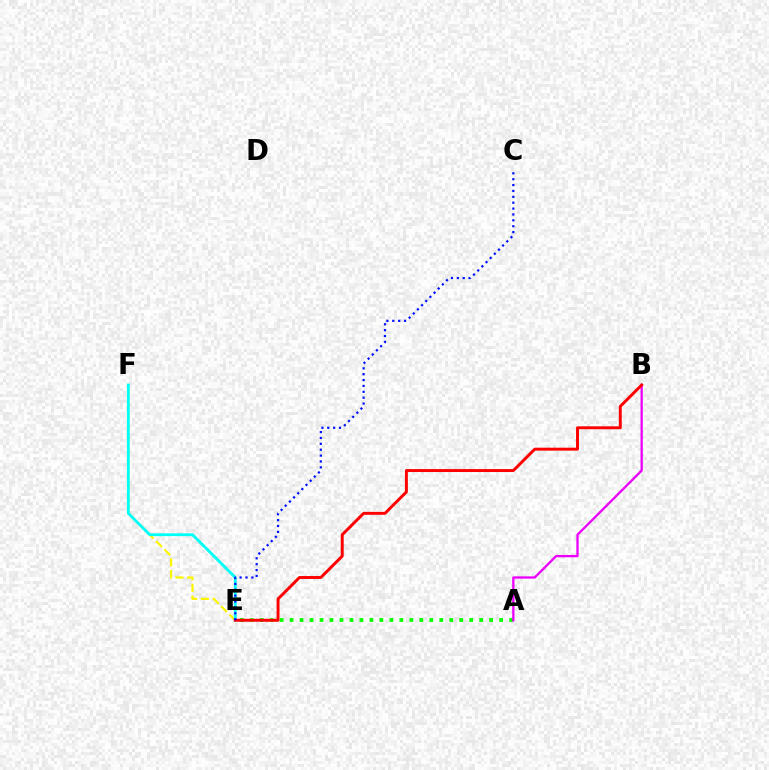{('E', 'F'): [{'color': '#fcf500', 'line_style': 'dashed', 'thickness': 1.59}, {'color': '#00fff6', 'line_style': 'solid', 'thickness': 2.02}], ('A', 'E'): [{'color': '#08ff00', 'line_style': 'dotted', 'thickness': 2.71}], ('A', 'B'): [{'color': '#ee00ff', 'line_style': 'solid', 'thickness': 1.66}], ('B', 'E'): [{'color': '#ff0000', 'line_style': 'solid', 'thickness': 2.12}], ('C', 'E'): [{'color': '#0010ff', 'line_style': 'dotted', 'thickness': 1.6}]}